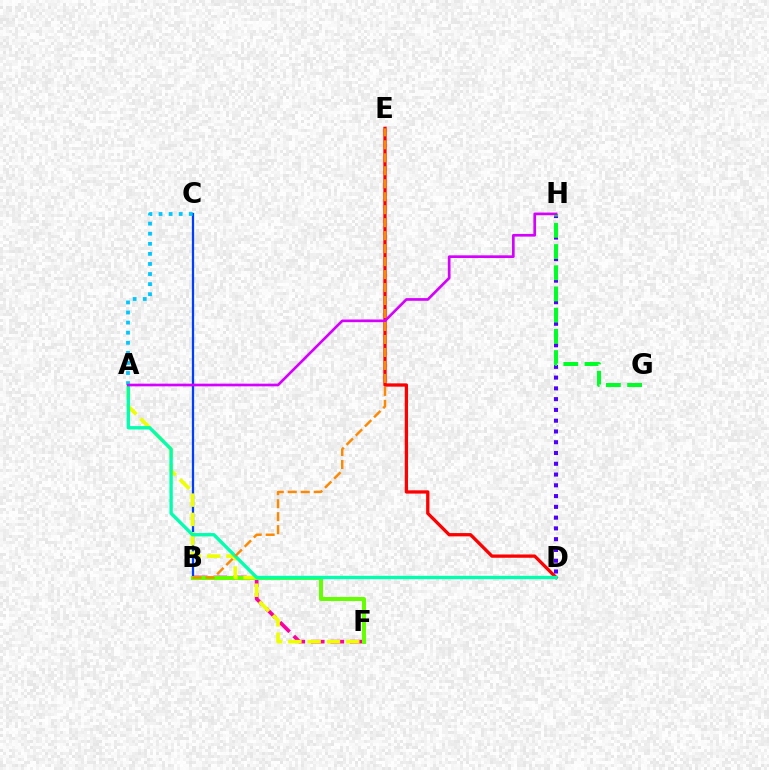{('D', 'E'): [{'color': '#ff0000', 'line_style': 'solid', 'thickness': 2.37}], ('B', 'C'): [{'color': '#003fff', 'line_style': 'solid', 'thickness': 1.63}], ('B', 'F'): [{'color': '#ff00a0', 'line_style': 'dashed', 'thickness': 2.65}, {'color': '#66ff00', 'line_style': 'solid', 'thickness': 2.88}], ('A', 'F'): [{'color': '#eeff00', 'line_style': 'dashed', 'thickness': 2.62}], ('D', 'H'): [{'color': '#4f00ff', 'line_style': 'dotted', 'thickness': 2.93}], ('G', 'H'): [{'color': '#00ff27', 'line_style': 'dashed', 'thickness': 2.88}], ('A', 'C'): [{'color': '#00c7ff', 'line_style': 'dotted', 'thickness': 2.74}], ('A', 'D'): [{'color': '#00ffaf', 'line_style': 'solid', 'thickness': 2.4}], ('A', 'H'): [{'color': '#d600ff', 'line_style': 'solid', 'thickness': 1.93}], ('B', 'E'): [{'color': '#ff8800', 'line_style': 'dashed', 'thickness': 1.76}]}